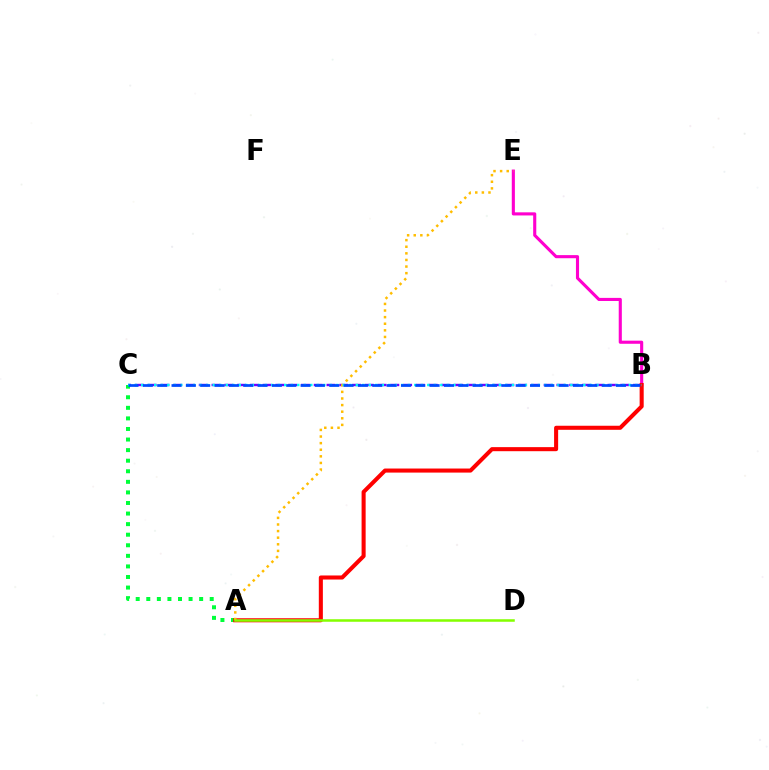{('A', 'C'): [{'color': '#00ff39', 'line_style': 'dotted', 'thickness': 2.87}], ('B', 'E'): [{'color': '#ff00cf', 'line_style': 'solid', 'thickness': 2.24}], ('B', 'C'): [{'color': '#7200ff', 'line_style': 'dashed', 'thickness': 1.74}, {'color': '#00fff6', 'line_style': 'dotted', 'thickness': 1.77}, {'color': '#004bff', 'line_style': 'dashed', 'thickness': 1.95}], ('A', 'B'): [{'color': '#ff0000', 'line_style': 'solid', 'thickness': 2.92}], ('A', 'E'): [{'color': '#ffbd00', 'line_style': 'dotted', 'thickness': 1.79}], ('A', 'D'): [{'color': '#84ff00', 'line_style': 'solid', 'thickness': 1.82}]}